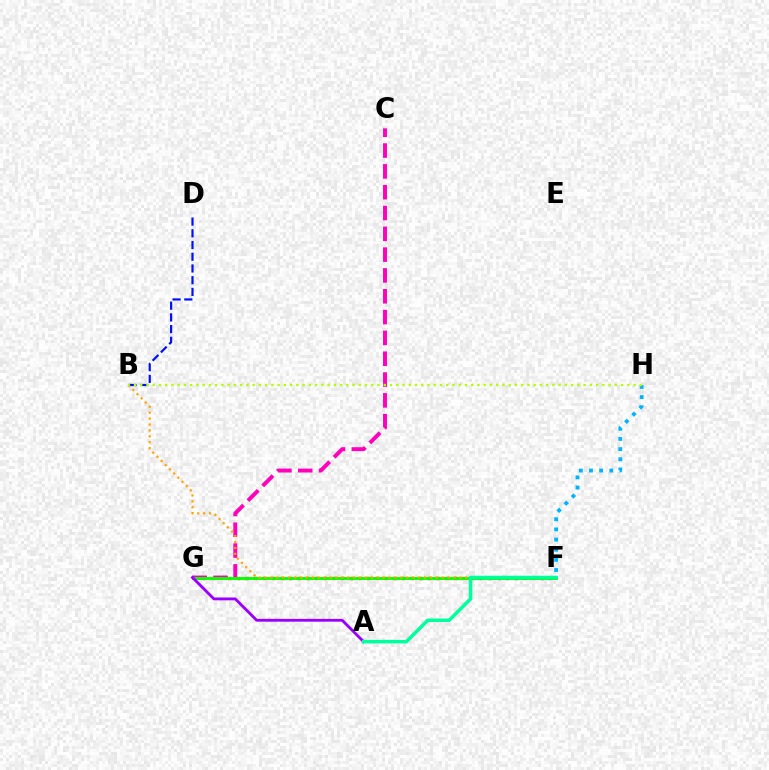{('B', 'D'): [{'color': '#0010ff', 'line_style': 'dashed', 'thickness': 1.59}], ('F', 'G'): [{'color': '#ff0000', 'line_style': 'dotted', 'thickness': 2.36}, {'color': '#08ff00', 'line_style': 'solid', 'thickness': 2.08}], ('C', 'G'): [{'color': '#ff00bd', 'line_style': 'dashed', 'thickness': 2.83}], ('F', 'H'): [{'color': '#00b5ff', 'line_style': 'dotted', 'thickness': 2.76}], ('B', 'F'): [{'color': '#ffa500', 'line_style': 'dotted', 'thickness': 1.61}], ('A', 'G'): [{'color': '#9b00ff', 'line_style': 'solid', 'thickness': 2.05}], ('B', 'H'): [{'color': '#b3ff00', 'line_style': 'dotted', 'thickness': 1.7}], ('A', 'F'): [{'color': '#00ff9d', 'line_style': 'solid', 'thickness': 2.52}]}